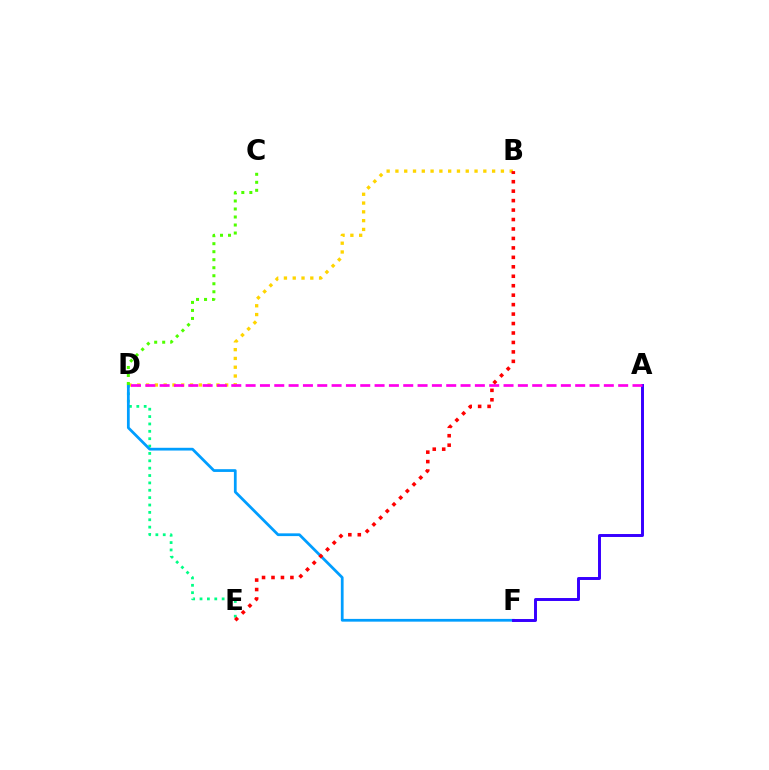{('B', 'D'): [{'color': '#ffd500', 'line_style': 'dotted', 'thickness': 2.39}], ('D', 'E'): [{'color': '#00ff86', 'line_style': 'dotted', 'thickness': 2.0}], ('D', 'F'): [{'color': '#009eff', 'line_style': 'solid', 'thickness': 1.98}], ('A', 'F'): [{'color': '#3700ff', 'line_style': 'solid', 'thickness': 2.13}], ('C', 'D'): [{'color': '#4fff00', 'line_style': 'dotted', 'thickness': 2.18}], ('A', 'D'): [{'color': '#ff00ed', 'line_style': 'dashed', 'thickness': 1.95}], ('B', 'E'): [{'color': '#ff0000', 'line_style': 'dotted', 'thickness': 2.57}]}